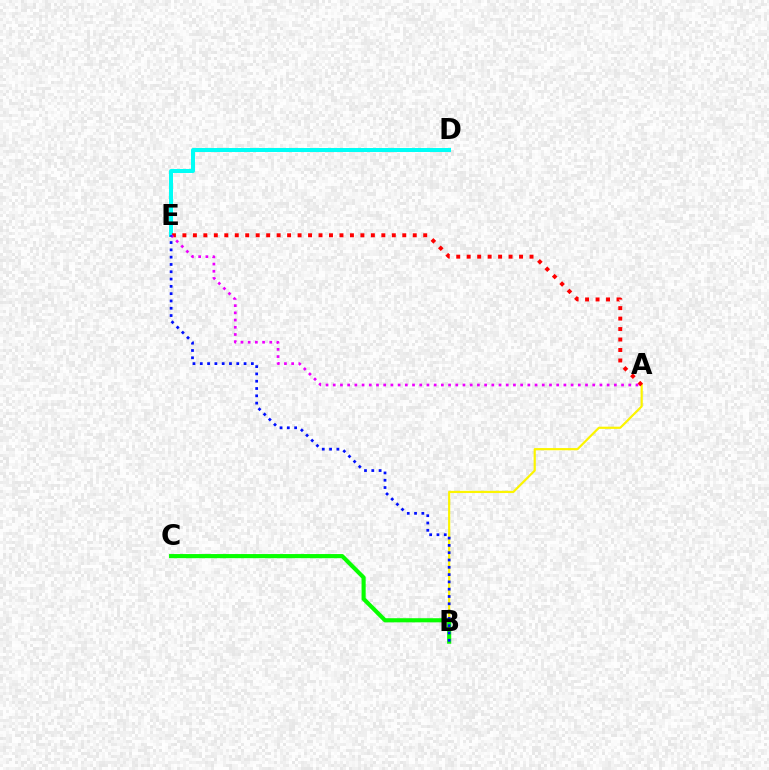{('A', 'B'): [{'color': '#fcf500', 'line_style': 'solid', 'thickness': 1.58}], ('D', 'E'): [{'color': '#00fff6', 'line_style': 'solid', 'thickness': 2.87}], ('A', 'E'): [{'color': '#ff0000', 'line_style': 'dotted', 'thickness': 2.84}, {'color': '#ee00ff', 'line_style': 'dotted', 'thickness': 1.96}], ('B', 'C'): [{'color': '#08ff00', 'line_style': 'solid', 'thickness': 2.97}], ('B', 'E'): [{'color': '#0010ff', 'line_style': 'dotted', 'thickness': 1.98}]}